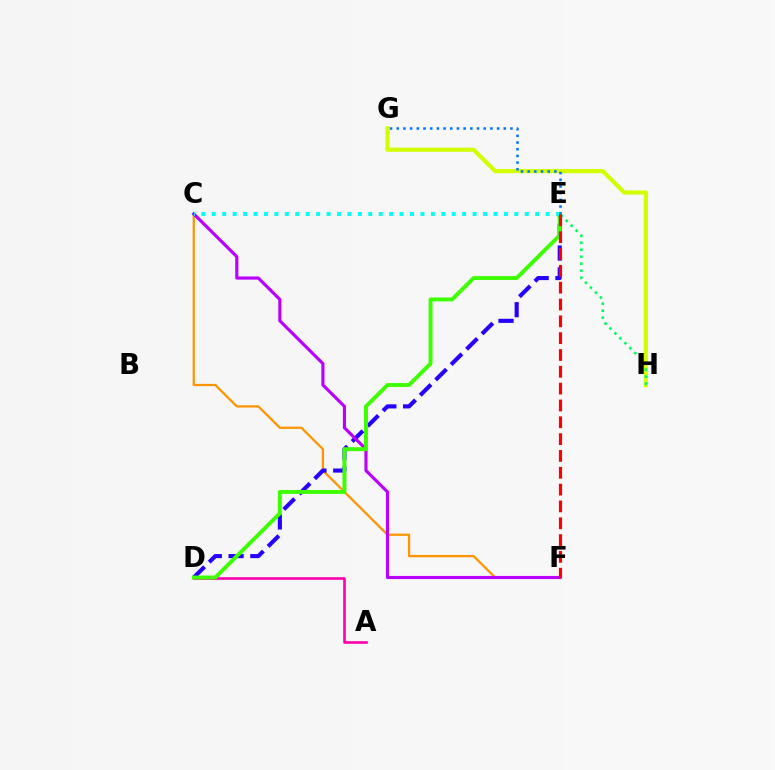{('G', 'H'): [{'color': '#d1ff00', 'line_style': 'solid', 'thickness': 2.99}], ('C', 'F'): [{'color': '#ff9400', 'line_style': 'solid', 'thickness': 1.62}, {'color': '#b900ff', 'line_style': 'solid', 'thickness': 2.26}], ('A', 'D'): [{'color': '#ff00ac', 'line_style': 'solid', 'thickness': 1.89}], ('E', 'H'): [{'color': '#00ff5c', 'line_style': 'dotted', 'thickness': 1.9}], ('D', 'E'): [{'color': '#2500ff', 'line_style': 'dashed', 'thickness': 2.96}, {'color': '#3dff00', 'line_style': 'solid', 'thickness': 2.82}], ('C', 'E'): [{'color': '#00fff6', 'line_style': 'dotted', 'thickness': 2.83}], ('E', 'G'): [{'color': '#0074ff', 'line_style': 'dotted', 'thickness': 1.82}], ('E', 'F'): [{'color': '#ff0000', 'line_style': 'dashed', 'thickness': 2.29}]}